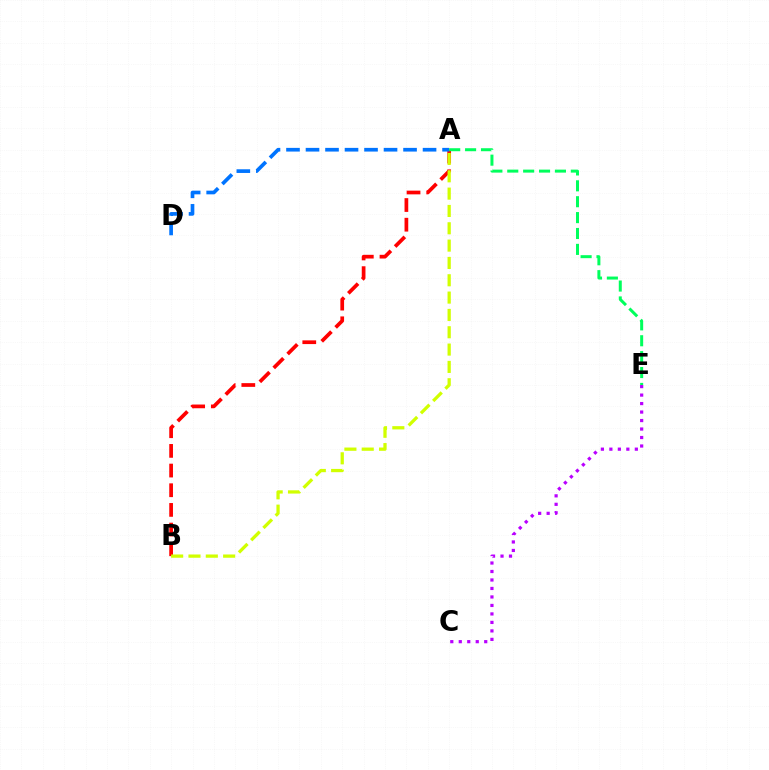{('A', 'B'): [{'color': '#ff0000', 'line_style': 'dashed', 'thickness': 2.67}, {'color': '#d1ff00', 'line_style': 'dashed', 'thickness': 2.35}], ('C', 'E'): [{'color': '#b900ff', 'line_style': 'dotted', 'thickness': 2.31}], ('A', 'D'): [{'color': '#0074ff', 'line_style': 'dashed', 'thickness': 2.65}], ('A', 'E'): [{'color': '#00ff5c', 'line_style': 'dashed', 'thickness': 2.16}]}